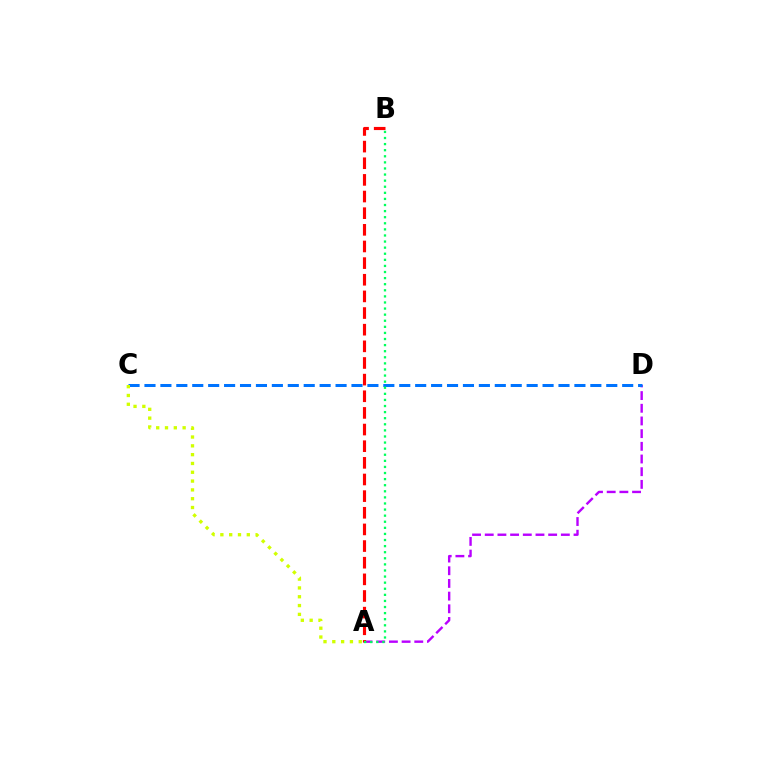{('A', 'D'): [{'color': '#b900ff', 'line_style': 'dashed', 'thickness': 1.72}], ('A', 'B'): [{'color': '#ff0000', 'line_style': 'dashed', 'thickness': 2.26}, {'color': '#00ff5c', 'line_style': 'dotted', 'thickness': 1.65}], ('C', 'D'): [{'color': '#0074ff', 'line_style': 'dashed', 'thickness': 2.16}], ('A', 'C'): [{'color': '#d1ff00', 'line_style': 'dotted', 'thickness': 2.39}]}